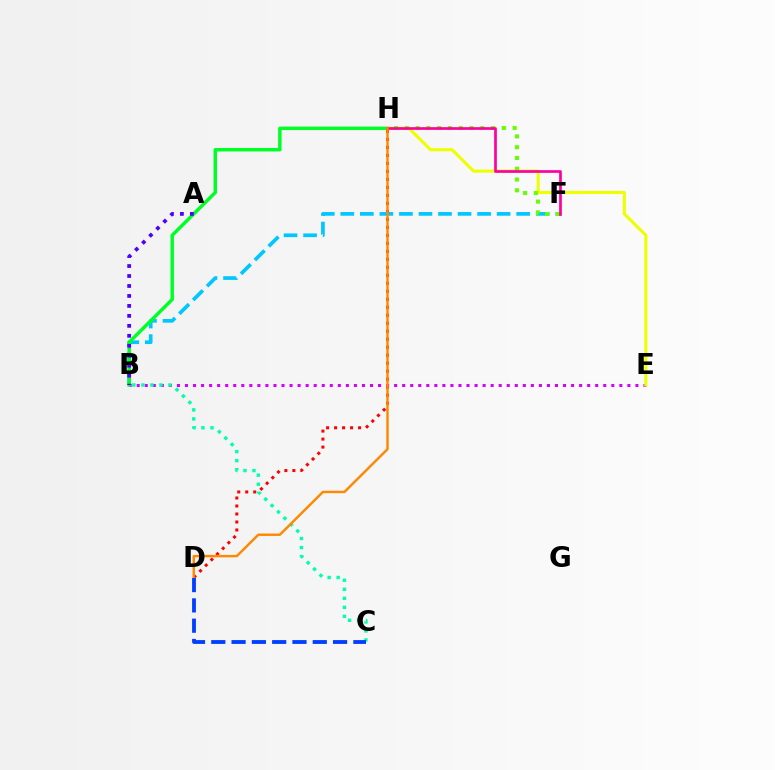{('D', 'H'): [{'color': '#ff0000', 'line_style': 'dotted', 'thickness': 2.17}, {'color': '#ff8800', 'line_style': 'solid', 'thickness': 1.75}], ('B', 'E'): [{'color': '#d600ff', 'line_style': 'dotted', 'thickness': 2.19}], ('B', 'F'): [{'color': '#00c7ff', 'line_style': 'dashed', 'thickness': 2.65}], ('B', 'H'): [{'color': '#00ff27', 'line_style': 'solid', 'thickness': 2.49}], ('E', 'H'): [{'color': '#eeff00', 'line_style': 'solid', 'thickness': 2.23}], ('F', 'H'): [{'color': '#66ff00', 'line_style': 'dotted', 'thickness': 2.93}, {'color': '#ff00a0', 'line_style': 'solid', 'thickness': 1.94}], ('A', 'B'): [{'color': '#4f00ff', 'line_style': 'dotted', 'thickness': 2.71}], ('B', 'C'): [{'color': '#00ffaf', 'line_style': 'dotted', 'thickness': 2.45}], ('C', 'D'): [{'color': '#003fff', 'line_style': 'dashed', 'thickness': 2.76}]}